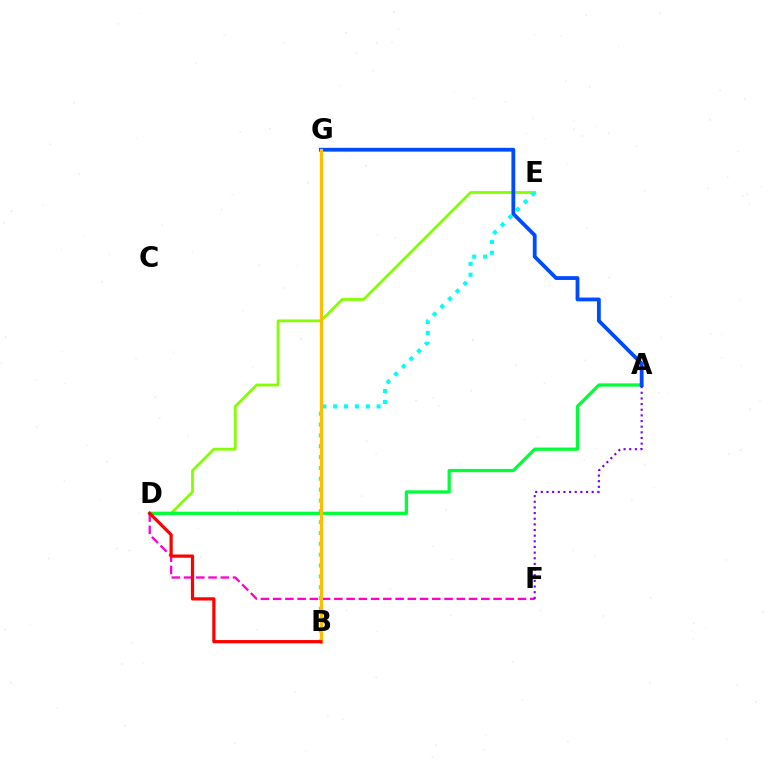{('D', 'E'): [{'color': '#84ff00', 'line_style': 'solid', 'thickness': 2.0}], ('B', 'E'): [{'color': '#00fff6', 'line_style': 'dotted', 'thickness': 2.95}], ('A', 'D'): [{'color': '#00ff39', 'line_style': 'solid', 'thickness': 2.34}], ('D', 'F'): [{'color': '#ff00cf', 'line_style': 'dashed', 'thickness': 1.66}], ('A', 'G'): [{'color': '#004bff', 'line_style': 'solid', 'thickness': 2.74}], ('B', 'G'): [{'color': '#ffbd00', 'line_style': 'solid', 'thickness': 2.34}], ('A', 'F'): [{'color': '#7200ff', 'line_style': 'dotted', 'thickness': 1.54}], ('B', 'D'): [{'color': '#ff0000', 'line_style': 'solid', 'thickness': 2.32}]}